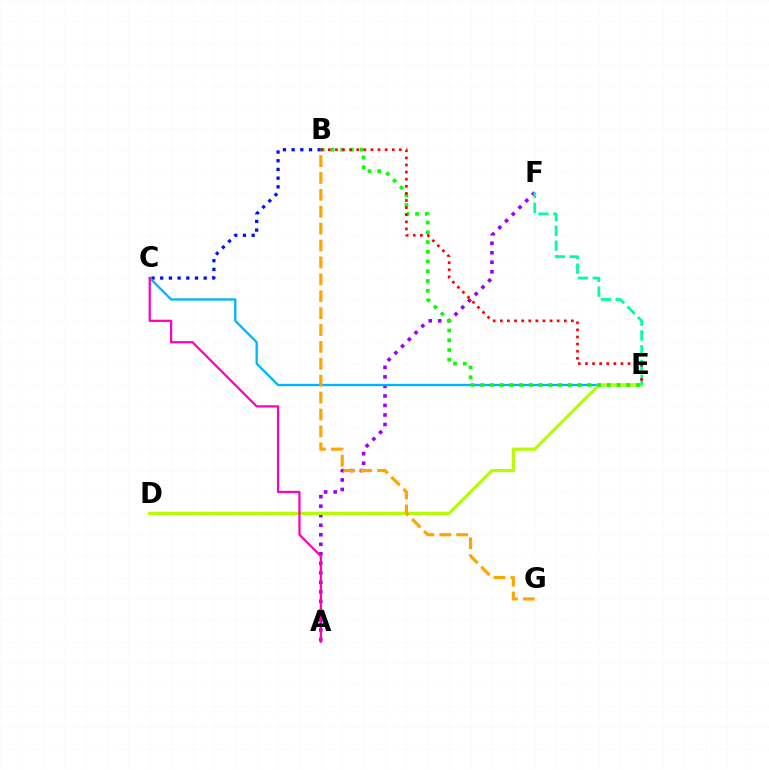{('A', 'F'): [{'color': '#9b00ff', 'line_style': 'dotted', 'thickness': 2.59}], ('B', 'C'): [{'color': '#0010ff', 'line_style': 'dotted', 'thickness': 2.36}], ('C', 'E'): [{'color': '#00b5ff', 'line_style': 'solid', 'thickness': 1.66}], ('D', 'E'): [{'color': '#b3ff00', 'line_style': 'solid', 'thickness': 2.31}], ('B', 'E'): [{'color': '#08ff00', 'line_style': 'dotted', 'thickness': 2.64}, {'color': '#ff0000', 'line_style': 'dotted', 'thickness': 1.93}], ('A', 'C'): [{'color': '#ff00bd', 'line_style': 'solid', 'thickness': 1.61}], ('E', 'F'): [{'color': '#00ff9d', 'line_style': 'dashed', 'thickness': 2.01}], ('B', 'G'): [{'color': '#ffa500', 'line_style': 'dashed', 'thickness': 2.3}]}